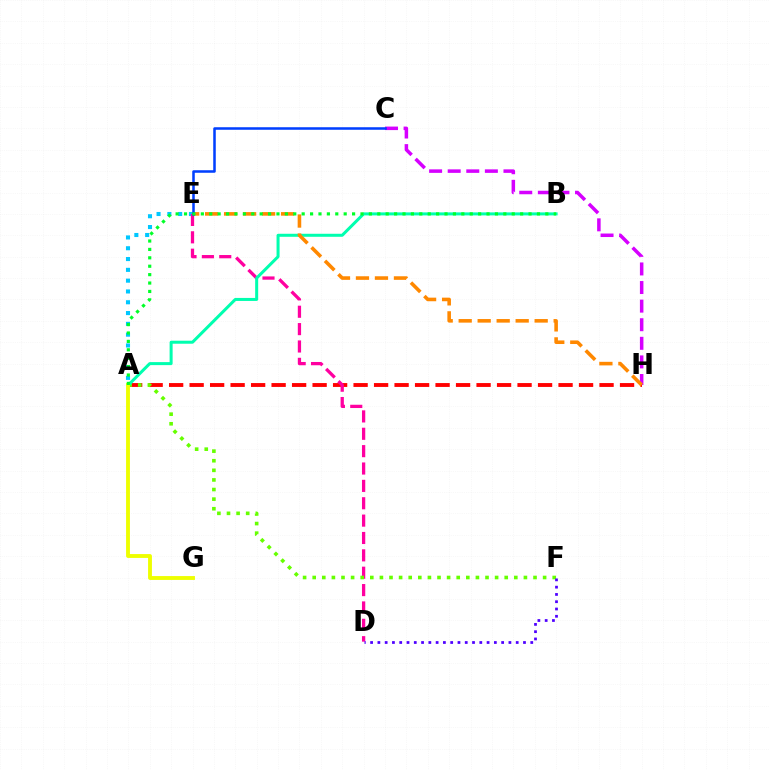{('C', 'H'): [{'color': '#d600ff', 'line_style': 'dashed', 'thickness': 2.53}], ('A', 'H'): [{'color': '#ff0000', 'line_style': 'dashed', 'thickness': 2.78}], ('A', 'E'): [{'color': '#00c7ff', 'line_style': 'dotted', 'thickness': 2.93}], ('D', 'E'): [{'color': '#ff00a0', 'line_style': 'dashed', 'thickness': 2.36}], ('A', 'F'): [{'color': '#66ff00', 'line_style': 'dotted', 'thickness': 2.61}], ('A', 'B'): [{'color': '#00ffaf', 'line_style': 'solid', 'thickness': 2.17}, {'color': '#00ff27', 'line_style': 'dotted', 'thickness': 2.28}], ('D', 'F'): [{'color': '#4f00ff', 'line_style': 'dotted', 'thickness': 1.98}], ('A', 'G'): [{'color': '#eeff00', 'line_style': 'solid', 'thickness': 2.79}], ('E', 'H'): [{'color': '#ff8800', 'line_style': 'dashed', 'thickness': 2.58}], ('C', 'E'): [{'color': '#003fff', 'line_style': 'solid', 'thickness': 1.82}]}